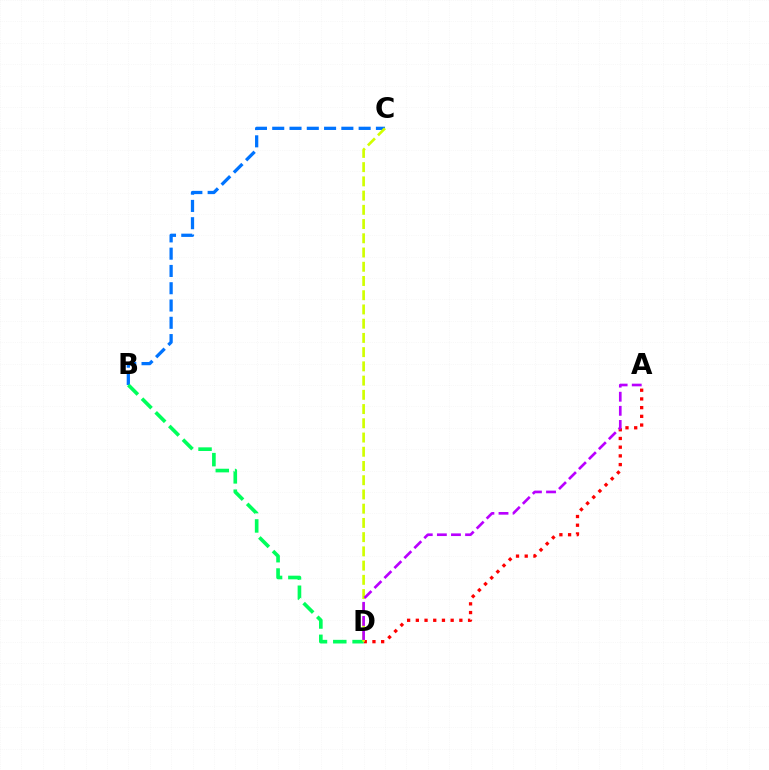{('A', 'D'): [{'color': '#ff0000', 'line_style': 'dotted', 'thickness': 2.37}, {'color': '#b900ff', 'line_style': 'dashed', 'thickness': 1.92}], ('B', 'C'): [{'color': '#0074ff', 'line_style': 'dashed', 'thickness': 2.35}], ('B', 'D'): [{'color': '#00ff5c', 'line_style': 'dashed', 'thickness': 2.62}], ('C', 'D'): [{'color': '#d1ff00', 'line_style': 'dashed', 'thickness': 1.93}]}